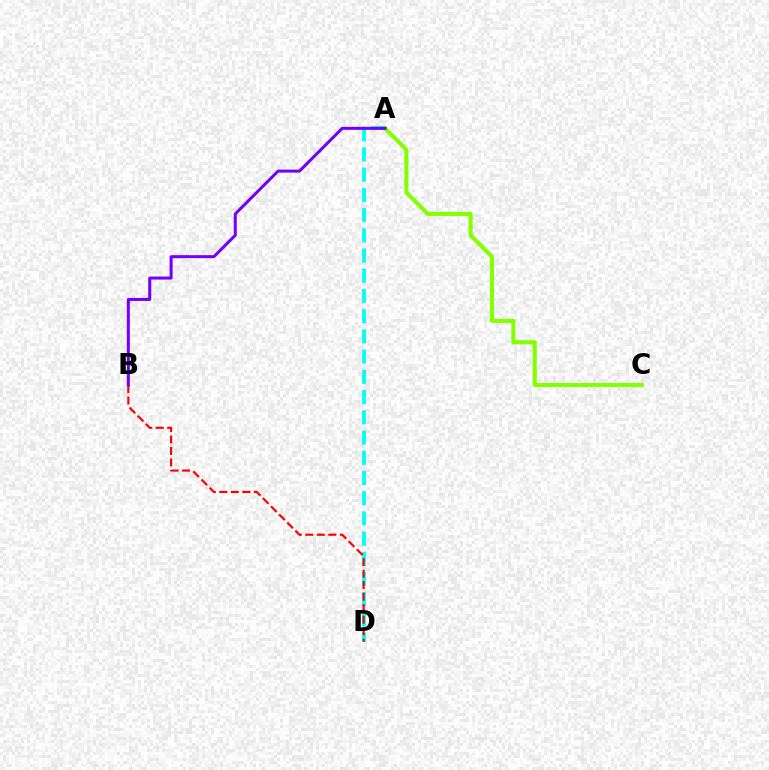{('A', 'D'): [{'color': '#00fff6', 'line_style': 'dashed', 'thickness': 2.75}], ('A', 'C'): [{'color': '#84ff00', 'line_style': 'solid', 'thickness': 2.94}], ('B', 'D'): [{'color': '#ff0000', 'line_style': 'dashed', 'thickness': 1.57}], ('A', 'B'): [{'color': '#7200ff', 'line_style': 'solid', 'thickness': 2.18}]}